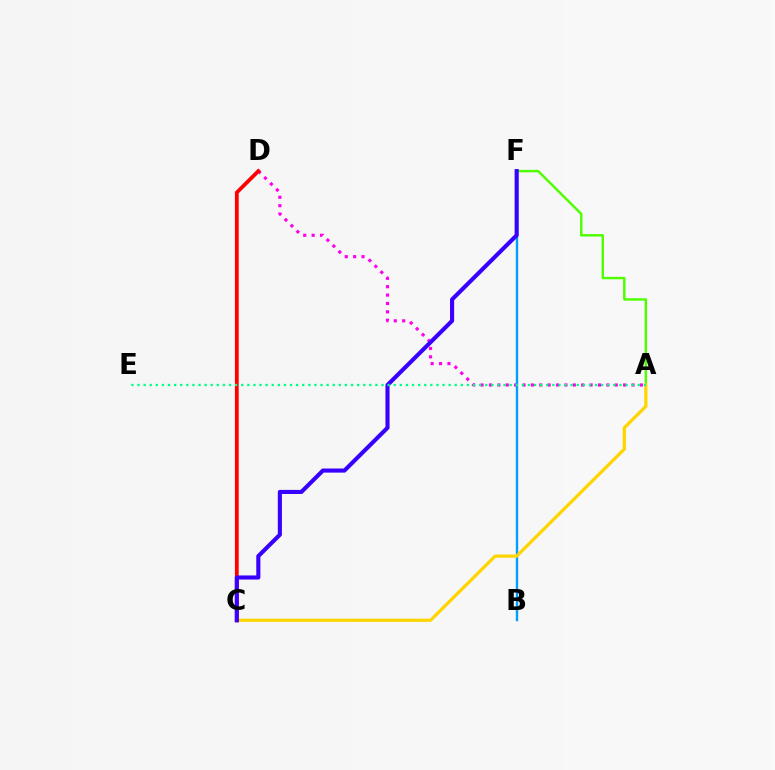{('A', 'F'): [{'color': '#4fff00', 'line_style': 'solid', 'thickness': 1.76}], ('A', 'D'): [{'color': '#ff00ed', 'line_style': 'dotted', 'thickness': 2.28}], ('B', 'F'): [{'color': '#009eff', 'line_style': 'solid', 'thickness': 1.71}], ('A', 'C'): [{'color': '#ffd500', 'line_style': 'solid', 'thickness': 2.33}], ('C', 'D'): [{'color': '#ff0000', 'line_style': 'solid', 'thickness': 2.72}], ('C', 'F'): [{'color': '#3700ff', 'line_style': 'solid', 'thickness': 2.95}], ('A', 'E'): [{'color': '#00ff86', 'line_style': 'dotted', 'thickness': 1.66}]}